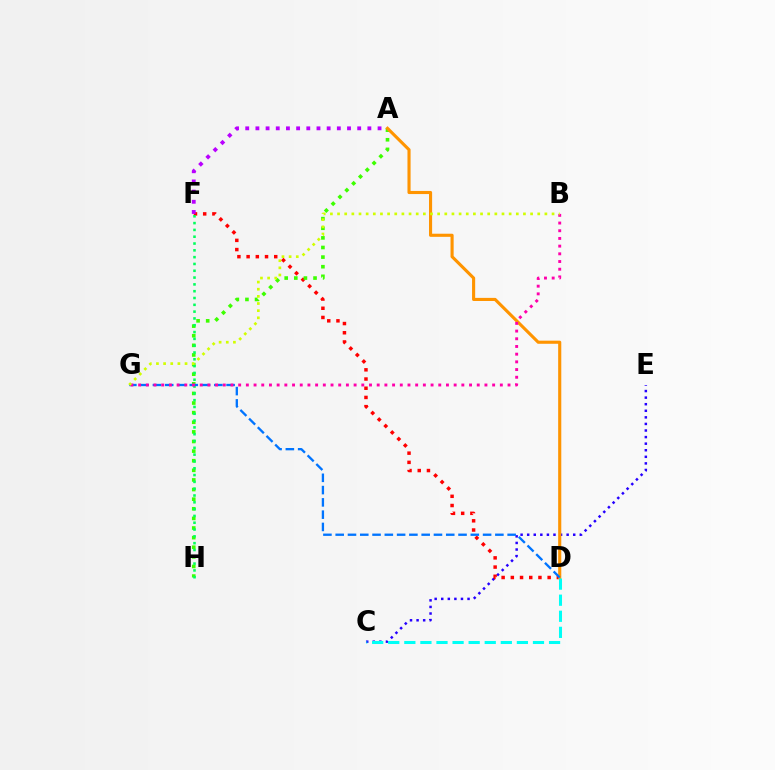{('C', 'E'): [{'color': '#2500ff', 'line_style': 'dotted', 'thickness': 1.79}], ('D', 'F'): [{'color': '#ff0000', 'line_style': 'dotted', 'thickness': 2.5}], ('A', 'H'): [{'color': '#3dff00', 'line_style': 'dotted', 'thickness': 2.61}], ('A', 'D'): [{'color': '#ff9400', 'line_style': 'solid', 'thickness': 2.24}], ('F', 'H'): [{'color': '#00ff5c', 'line_style': 'dotted', 'thickness': 1.85}], ('C', 'D'): [{'color': '#00fff6', 'line_style': 'dashed', 'thickness': 2.18}], ('D', 'G'): [{'color': '#0074ff', 'line_style': 'dashed', 'thickness': 1.67}], ('B', 'G'): [{'color': '#ff00ac', 'line_style': 'dotted', 'thickness': 2.09}, {'color': '#d1ff00', 'line_style': 'dotted', 'thickness': 1.94}], ('A', 'F'): [{'color': '#b900ff', 'line_style': 'dotted', 'thickness': 2.77}]}